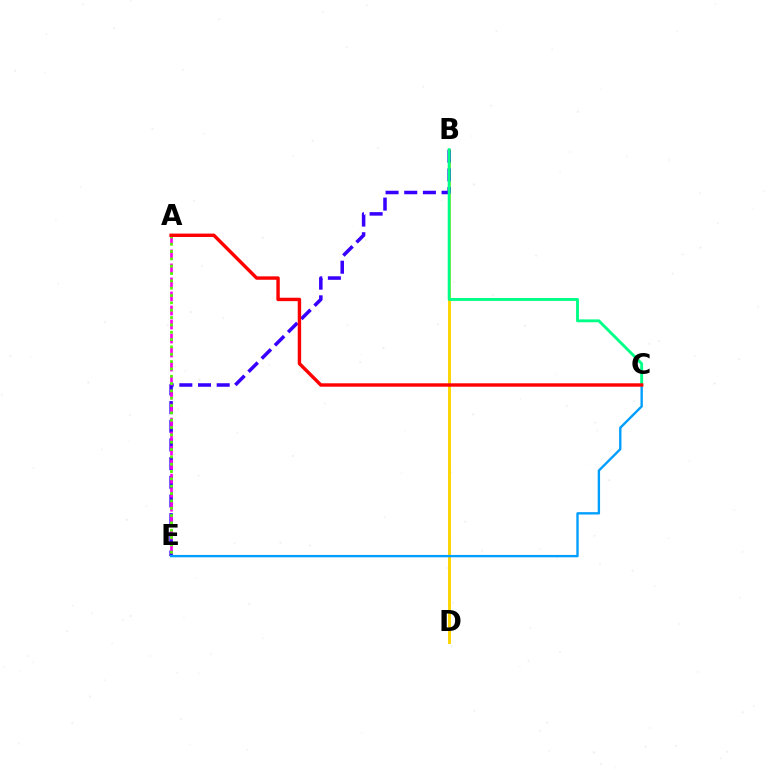{('B', 'D'): [{'color': '#ffd500', 'line_style': 'solid', 'thickness': 2.09}], ('B', 'E'): [{'color': '#3700ff', 'line_style': 'dashed', 'thickness': 2.54}], ('C', 'E'): [{'color': '#009eff', 'line_style': 'solid', 'thickness': 1.7}], ('B', 'C'): [{'color': '#00ff86', 'line_style': 'solid', 'thickness': 2.08}], ('A', 'E'): [{'color': '#ff00ed', 'line_style': 'dashed', 'thickness': 1.9}, {'color': '#4fff00', 'line_style': 'dotted', 'thickness': 1.99}], ('A', 'C'): [{'color': '#ff0000', 'line_style': 'solid', 'thickness': 2.45}]}